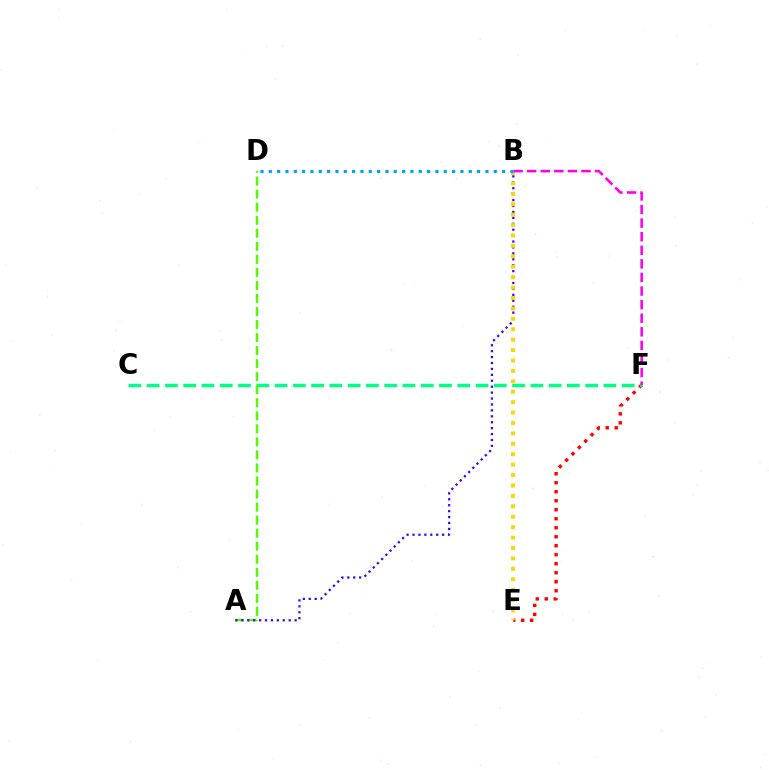{('E', 'F'): [{'color': '#ff0000', 'line_style': 'dotted', 'thickness': 2.45}], ('C', 'F'): [{'color': '#00ff86', 'line_style': 'dashed', 'thickness': 2.48}], ('A', 'D'): [{'color': '#4fff00', 'line_style': 'dashed', 'thickness': 1.77}], ('A', 'B'): [{'color': '#3700ff', 'line_style': 'dotted', 'thickness': 1.61}], ('B', 'E'): [{'color': '#ffd500', 'line_style': 'dotted', 'thickness': 2.83}], ('B', 'F'): [{'color': '#ff00ed', 'line_style': 'dashed', 'thickness': 1.85}], ('B', 'D'): [{'color': '#009eff', 'line_style': 'dotted', 'thickness': 2.26}]}